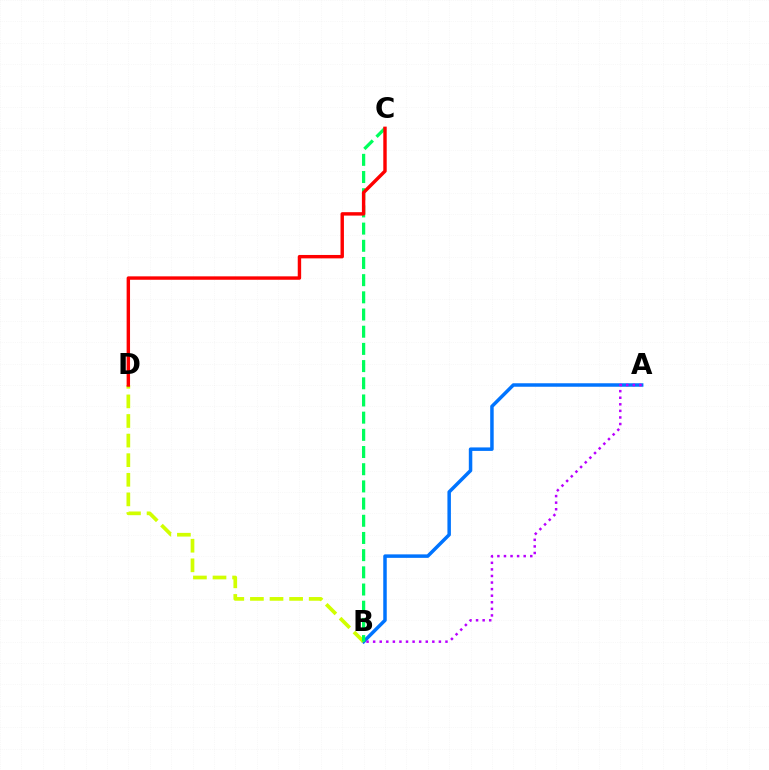{('A', 'B'): [{'color': '#0074ff', 'line_style': 'solid', 'thickness': 2.51}, {'color': '#b900ff', 'line_style': 'dotted', 'thickness': 1.79}], ('B', 'D'): [{'color': '#d1ff00', 'line_style': 'dashed', 'thickness': 2.66}], ('B', 'C'): [{'color': '#00ff5c', 'line_style': 'dashed', 'thickness': 2.33}], ('C', 'D'): [{'color': '#ff0000', 'line_style': 'solid', 'thickness': 2.46}]}